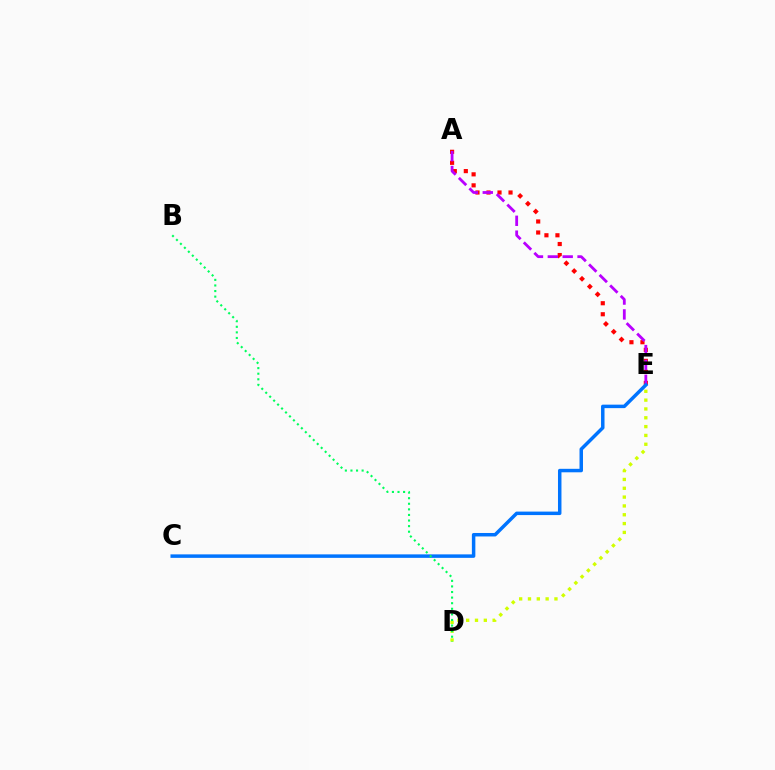{('A', 'E'): [{'color': '#ff0000', 'line_style': 'dotted', 'thickness': 2.99}, {'color': '#b900ff', 'line_style': 'dashed', 'thickness': 2.02}], ('D', 'E'): [{'color': '#d1ff00', 'line_style': 'dotted', 'thickness': 2.4}], ('C', 'E'): [{'color': '#0074ff', 'line_style': 'solid', 'thickness': 2.51}], ('B', 'D'): [{'color': '#00ff5c', 'line_style': 'dotted', 'thickness': 1.52}]}